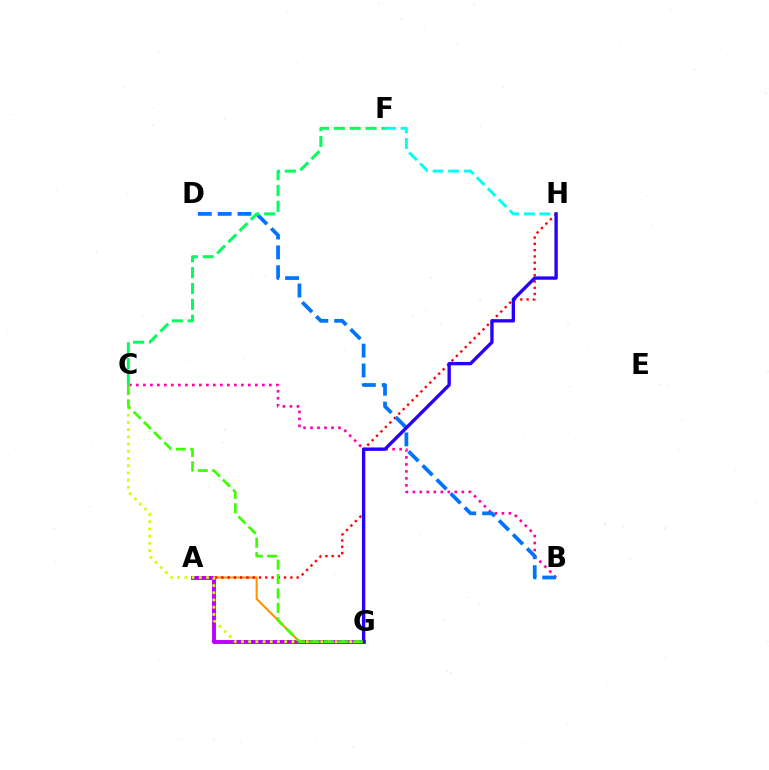{('B', 'C'): [{'color': '#ff00ac', 'line_style': 'dotted', 'thickness': 1.9}], ('A', 'G'): [{'color': '#ff9400', 'line_style': 'solid', 'thickness': 1.52}, {'color': '#b900ff', 'line_style': 'solid', 'thickness': 2.81}], ('A', 'H'): [{'color': '#ff0000', 'line_style': 'dotted', 'thickness': 1.7}], ('F', 'H'): [{'color': '#00fff6', 'line_style': 'dashed', 'thickness': 2.12}], ('C', 'G'): [{'color': '#d1ff00', 'line_style': 'dotted', 'thickness': 1.96}, {'color': '#3dff00', 'line_style': 'dashed', 'thickness': 1.96}], ('B', 'D'): [{'color': '#0074ff', 'line_style': 'dashed', 'thickness': 2.7}], ('C', 'F'): [{'color': '#00ff5c', 'line_style': 'dashed', 'thickness': 2.15}], ('G', 'H'): [{'color': '#2500ff', 'line_style': 'solid', 'thickness': 2.41}]}